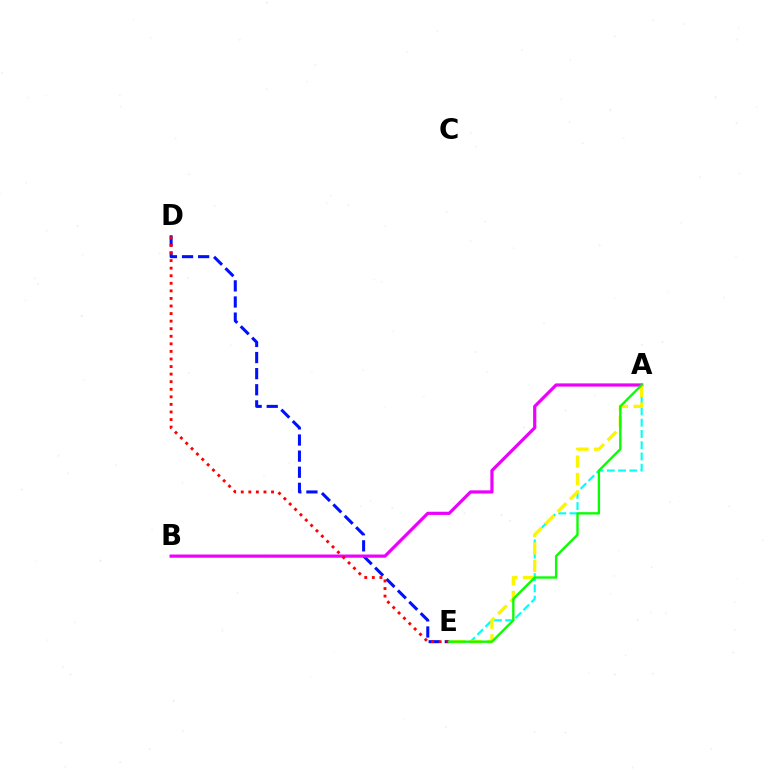{('A', 'E'): [{'color': '#00fff6', 'line_style': 'dashed', 'thickness': 1.53}, {'color': '#fcf500', 'line_style': 'dashed', 'thickness': 2.37}, {'color': '#08ff00', 'line_style': 'solid', 'thickness': 1.69}], ('D', 'E'): [{'color': '#0010ff', 'line_style': 'dashed', 'thickness': 2.19}, {'color': '#ff0000', 'line_style': 'dotted', 'thickness': 2.06}], ('A', 'B'): [{'color': '#ee00ff', 'line_style': 'solid', 'thickness': 2.31}]}